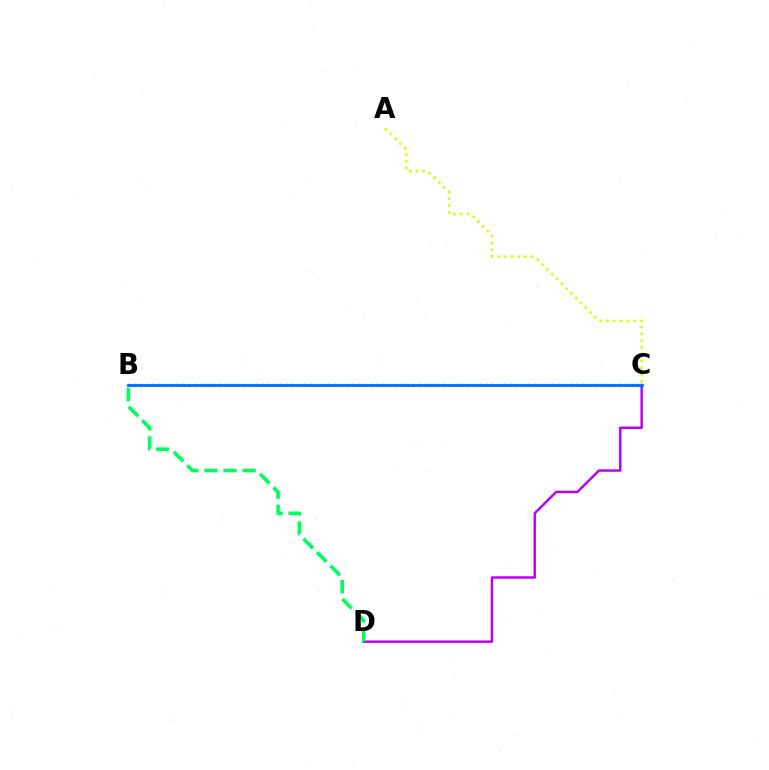{('A', 'C'): [{'color': '#d1ff00', 'line_style': 'dotted', 'thickness': 1.84}], ('C', 'D'): [{'color': '#b900ff', 'line_style': 'solid', 'thickness': 1.77}], ('B', 'C'): [{'color': '#ff0000', 'line_style': 'dotted', 'thickness': 1.65}, {'color': '#0074ff', 'line_style': 'solid', 'thickness': 2.05}], ('B', 'D'): [{'color': '#00ff5c', 'line_style': 'dashed', 'thickness': 2.59}]}